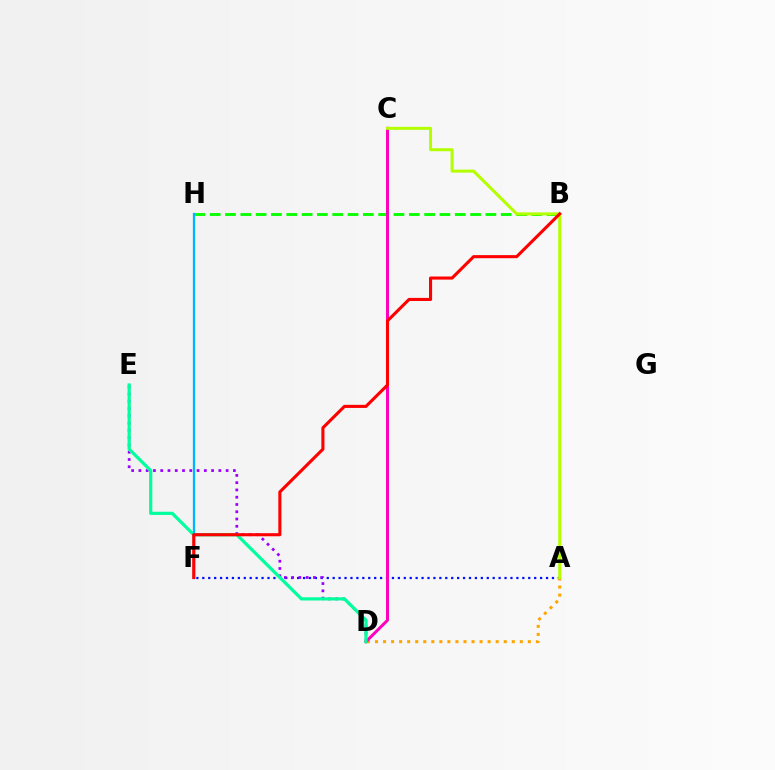{('B', 'H'): [{'color': '#08ff00', 'line_style': 'dashed', 'thickness': 2.08}], ('A', 'F'): [{'color': '#0010ff', 'line_style': 'dotted', 'thickness': 1.61}], ('A', 'D'): [{'color': '#ffa500', 'line_style': 'dotted', 'thickness': 2.19}], ('D', 'E'): [{'color': '#9b00ff', 'line_style': 'dotted', 'thickness': 1.97}, {'color': '#00ff9d', 'line_style': 'solid', 'thickness': 2.3}], ('C', 'D'): [{'color': '#ff00bd', 'line_style': 'solid', 'thickness': 2.15}], ('F', 'H'): [{'color': '#00b5ff', 'line_style': 'solid', 'thickness': 1.66}], ('A', 'C'): [{'color': '#b3ff00', 'line_style': 'solid', 'thickness': 2.17}], ('B', 'F'): [{'color': '#ff0000', 'line_style': 'solid', 'thickness': 2.22}]}